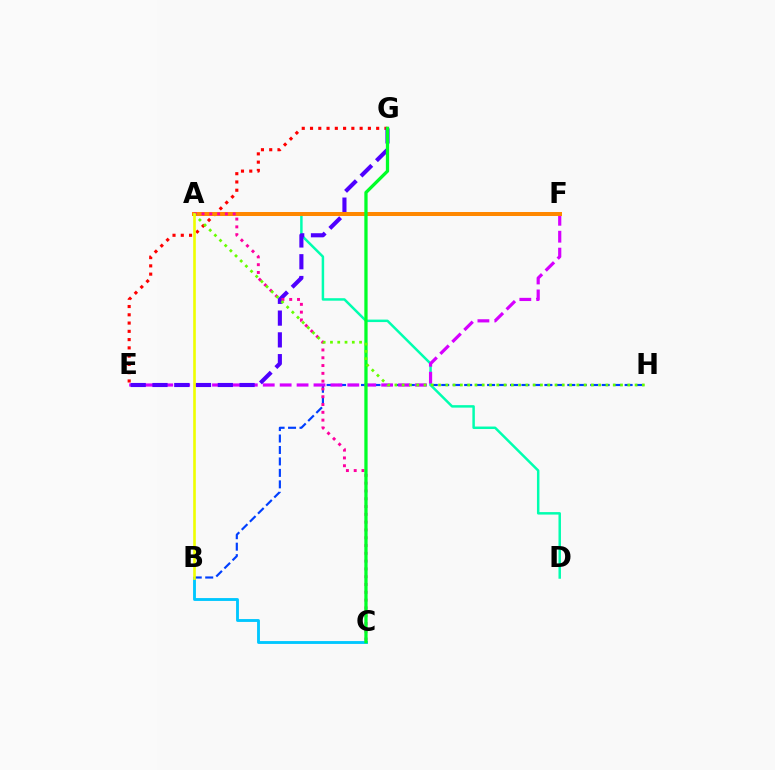{('B', 'C'): [{'color': '#00c7ff', 'line_style': 'solid', 'thickness': 2.06}], ('B', 'H'): [{'color': '#003fff', 'line_style': 'dashed', 'thickness': 1.56}], ('A', 'D'): [{'color': '#00ffaf', 'line_style': 'solid', 'thickness': 1.79}], ('E', 'G'): [{'color': '#ff0000', 'line_style': 'dotted', 'thickness': 2.25}, {'color': '#4f00ff', 'line_style': 'dashed', 'thickness': 2.96}], ('E', 'F'): [{'color': '#d600ff', 'line_style': 'dashed', 'thickness': 2.3}], ('A', 'F'): [{'color': '#ff8800', 'line_style': 'solid', 'thickness': 2.89}], ('A', 'C'): [{'color': '#ff00a0', 'line_style': 'dotted', 'thickness': 2.12}], ('C', 'G'): [{'color': '#00ff27', 'line_style': 'solid', 'thickness': 2.36}], ('A', 'H'): [{'color': '#66ff00', 'line_style': 'dotted', 'thickness': 1.98}], ('A', 'B'): [{'color': '#eeff00', 'line_style': 'solid', 'thickness': 1.89}]}